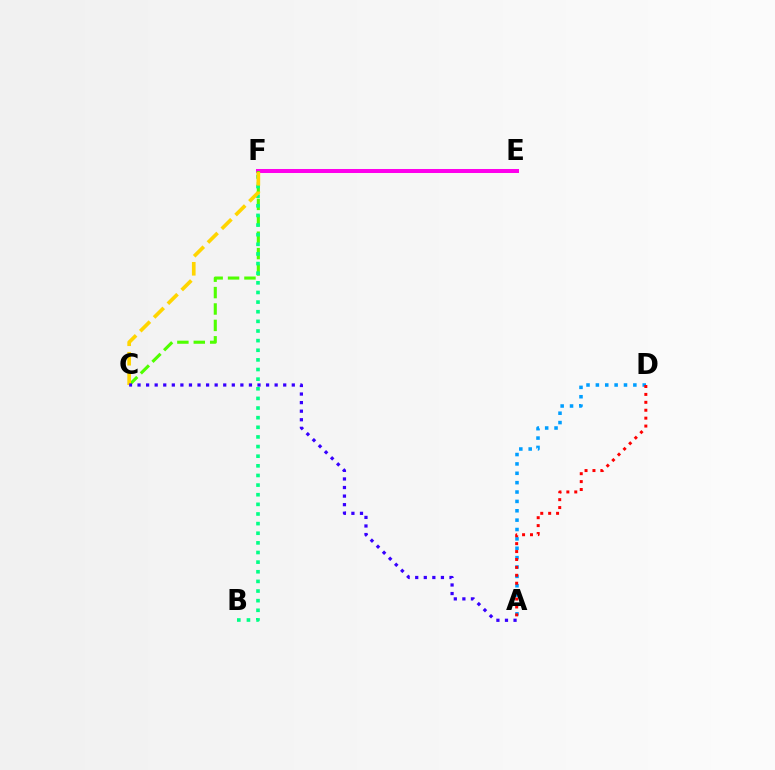{('E', 'F'): [{'color': '#ff00ed', 'line_style': 'solid', 'thickness': 2.89}], ('A', 'D'): [{'color': '#009eff', 'line_style': 'dotted', 'thickness': 2.55}, {'color': '#ff0000', 'line_style': 'dotted', 'thickness': 2.15}], ('C', 'F'): [{'color': '#4fff00', 'line_style': 'dashed', 'thickness': 2.23}, {'color': '#ffd500', 'line_style': 'dashed', 'thickness': 2.65}], ('B', 'F'): [{'color': '#00ff86', 'line_style': 'dotted', 'thickness': 2.62}], ('A', 'C'): [{'color': '#3700ff', 'line_style': 'dotted', 'thickness': 2.33}]}